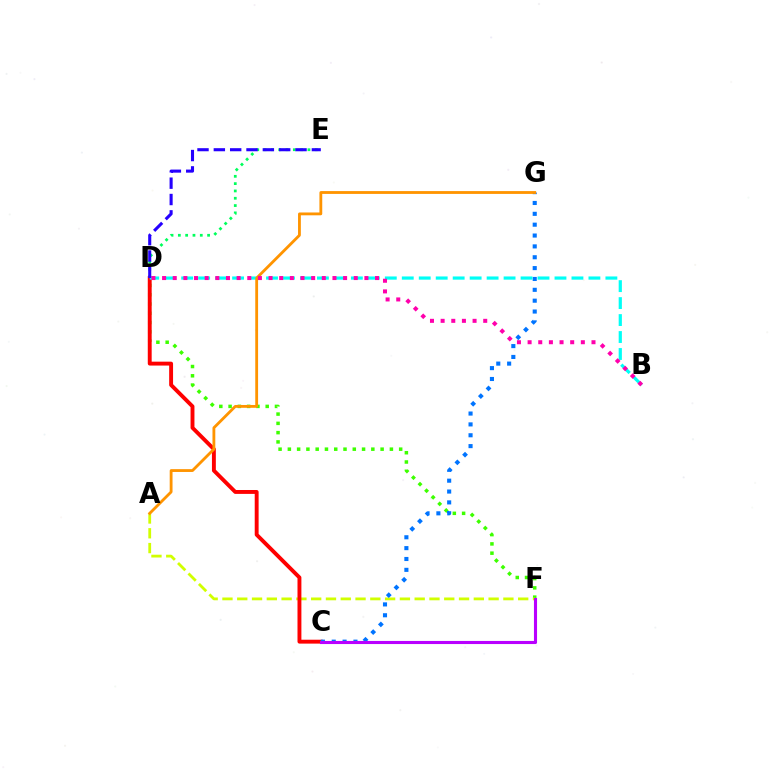{('D', 'F'): [{'color': '#3dff00', 'line_style': 'dotted', 'thickness': 2.52}], ('A', 'F'): [{'color': '#d1ff00', 'line_style': 'dashed', 'thickness': 2.01}], ('D', 'E'): [{'color': '#00ff5c', 'line_style': 'dotted', 'thickness': 1.99}, {'color': '#2500ff', 'line_style': 'dashed', 'thickness': 2.22}], ('C', 'D'): [{'color': '#ff0000', 'line_style': 'solid', 'thickness': 2.81}], ('C', 'G'): [{'color': '#0074ff', 'line_style': 'dotted', 'thickness': 2.95}], ('C', 'F'): [{'color': '#b900ff', 'line_style': 'solid', 'thickness': 2.23}], ('B', 'D'): [{'color': '#00fff6', 'line_style': 'dashed', 'thickness': 2.31}, {'color': '#ff00ac', 'line_style': 'dotted', 'thickness': 2.89}], ('A', 'G'): [{'color': '#ff9400', 'line_style': 'solid', 'thickness': 2.03}]}